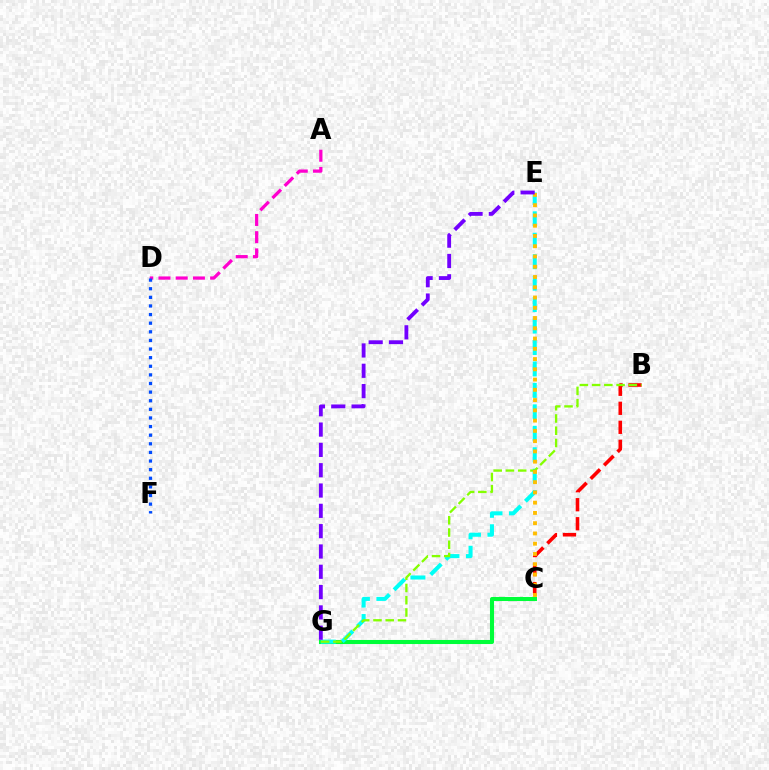{('B', 'C'): [{'color': '#ff0000', 'line_style': 'dashed', 'thickness': 2.58}], ('C', 'G'): [{'color': '#00ff39', 'line_style': 'solid', 'thickness': 2.93}], ('E', 'G'): [{'color': '#00fff6', 'line_style': 'dashed', 'thickness': 2.91}, {'color': '#7200ff', 'line_style': 'dashed', 'thickness': 2.76}], ('B', 'G'): [{'color': '#84ff00', 'line_style': 'dashed', 'thickness': 1.66}], ('A', 'D'): [{'color': '#ff00cf', 'line_style': 'dashed', 'thickness': 2.34}], ('C', 'E'): [{'color': '#ffbd00', 'line_style': 'dotted', 'thickness': 2.79}], ('D', 'F'): [{'color': '#004bff', 'line_style': 'dotted', 'thickness': 2.34}]}